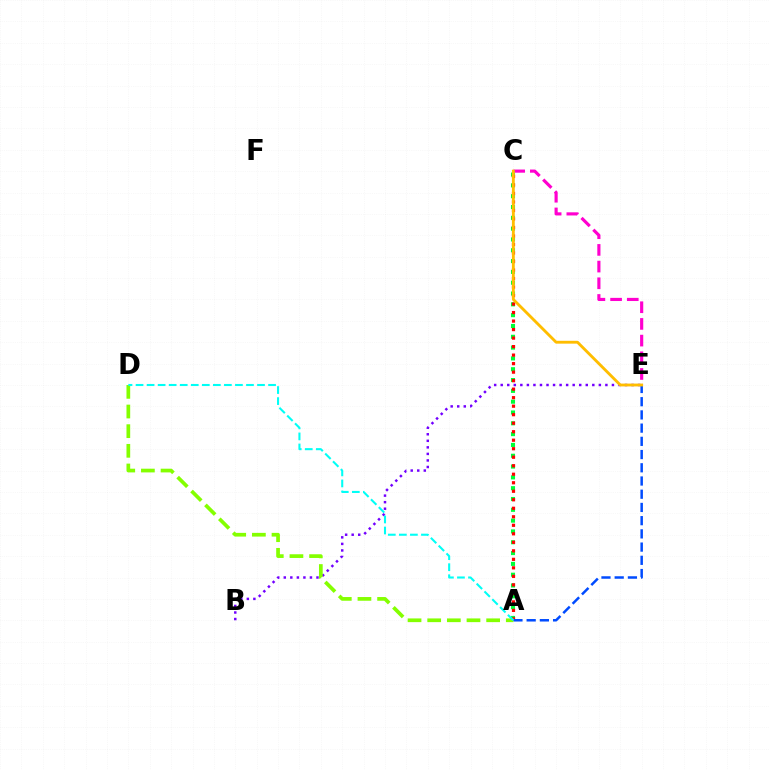{('A', 'C'): [{'color': '#00ff39', 'line_style': 'dotted', 'thickness': 2.94}, {'color': '#ff0000', 'line_style': 'dotted', 'thickness': 2.31}], ('B', 'E'): [{'color': '#7200ff', 'line_style': 'dotted', 'thickness': 1.78}], ('C', 'E'): [{'color': '#ff00cf', 'line_style': 'dashed', 'thickness': 2.27}, {'color': '#ffbd00', 'line_style': 'solid', 'thickness': 2.05}], ('A', 'E'): [{'color': '#004bff', 'line_style': 'dashed', 'thickness': 1.8}], ('A', 'D'): [{'color': '#84ff00', 'line_style': 'dashed', 'thickness': 2.67}, {'color': '#00fff6', 'line_style': 'dashed', 'thickness': 1.5}]}